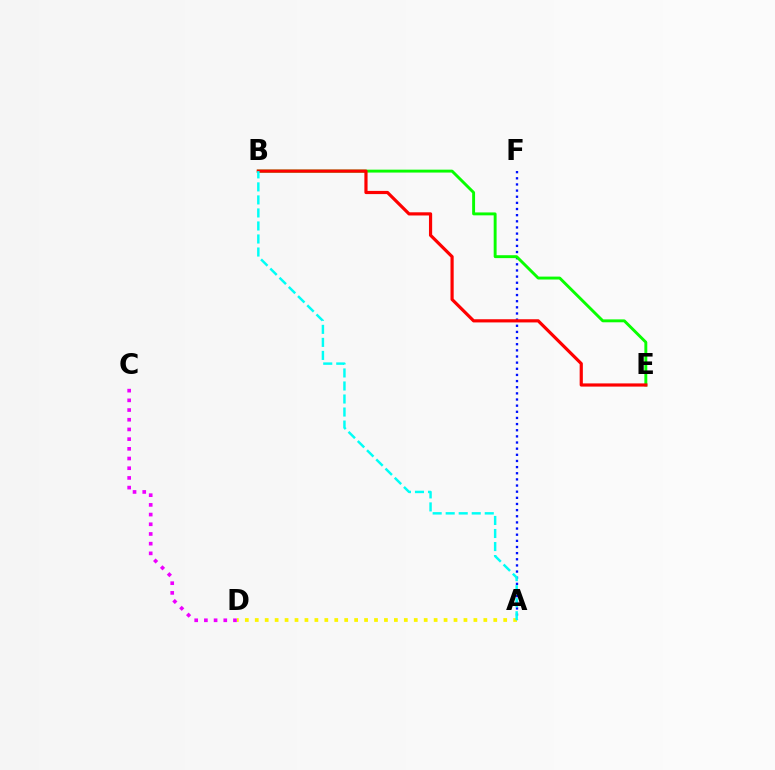{('A', 'F'): [{'color': '#0010ff', 'line_style': 'dotted', 'thickness': 1.67}], ('B', 'E'): [{'color': '#08ff00', 'line_style': 'solid', 'thickness': 2.09}, {'color': '#ff0000', 'line_style': 'solid', 'thickness': 2.29}], ('C', 'D'): [{'color': '#ee00ff', 'line_style': 'dotted', 'thickness': 2.63}], ('A', 'D'): [{'color': '#fcf500', 'line_style': 'dotted', 'thickness': 2.7}], ('A', 'B'): [{'color': '#00fff6', 'line_style': 'dashed', 'thickness': 1.77}]}